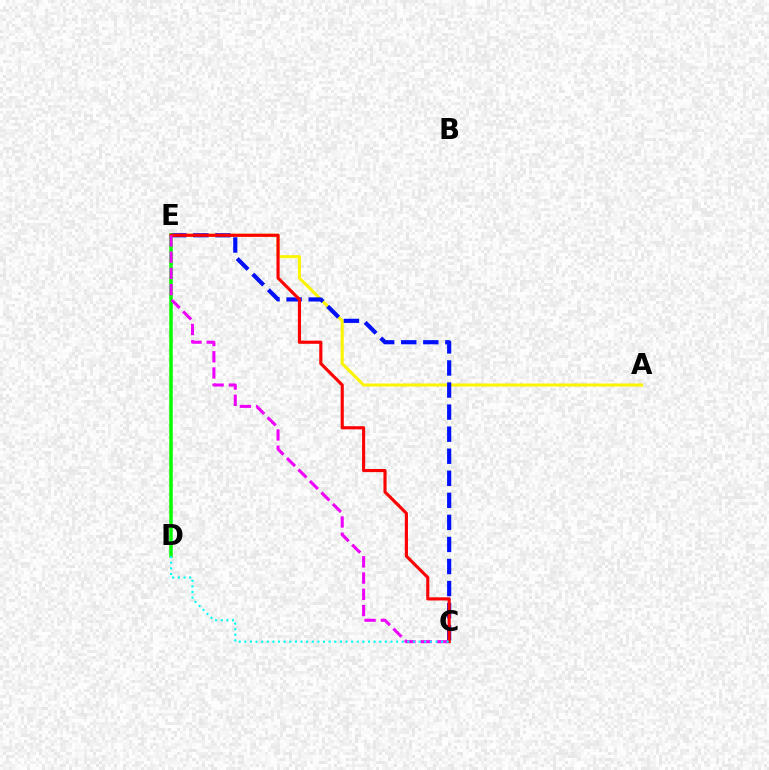{('A', 'E'): [{'color': '#fcf500', 'line_style': 'solid', 'thickness': 2.19}], ('C', 'E'): [{'color': '#0010ff', 'line_style': 'dashed', 'thickness': 3.0}, {'color': '#ff0000', 'line_style': 'solid', 'thickness': 2.26}, {'color': '#ee00ff', 'line_style': 'dashed', 'thickness': 2.2}], ('D', 'E'): [{'color': '#08ff00', 'line_style': 'solid', 'thickness': 2.53}], ('C', 'D'): [{'color': '#00fff6', 'line_style': 'dotted', 'thickness': 1.53}]}